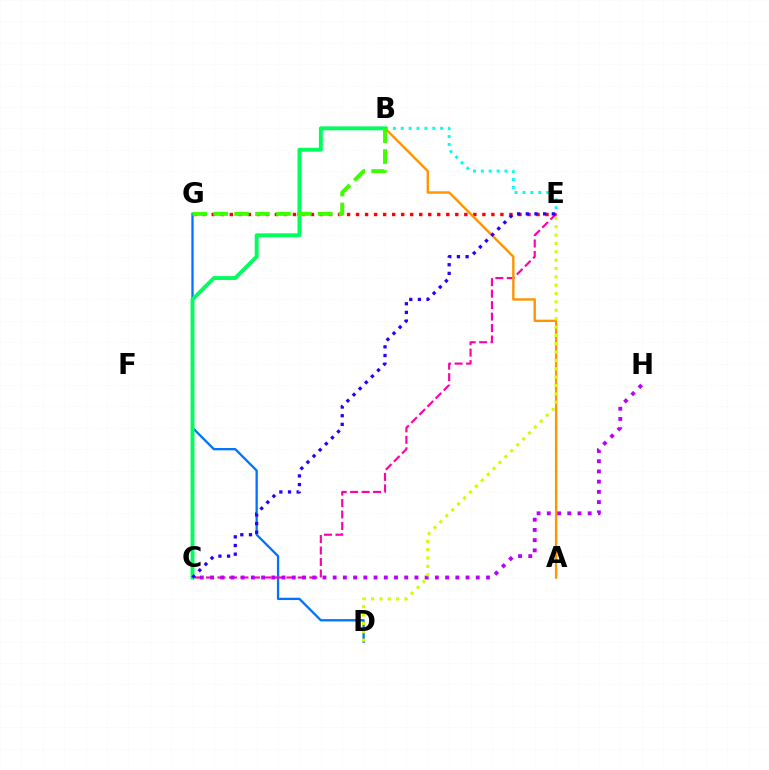{('D', 'G'): [{'color': '#0074ff', 'line_style': 'solid', 'thickness': 1.66}], ('B', 'E'): [{'color': '#00fff6', 'line_style': 'dotted', 'thickness': 2.14}], ('C', 'E'): [{'color': '#ff00ac', 'line_style': 'dashed', 'thickness': 1.56}, {'color': '#2500ff', 'line_style': 'dotted', 'thickness': 2.35}], ('C', 'H'): [{'color': '#b900ff', 'line_style': 'dotted', 'thickness': 2.78}], ('E', 'G'): [{'color': '#ff0000', 'line_style': 'dotted', 'thickness': 2.45}], ('A', 'B'): [{'color': '#ff9400', 'line_style': 'solid', 'thickness': 1.72}], ('D', 'E'): [{'color': '#d1ff00', 'line_style': 'dotted', 'thickness': 2.27}], ('B', 'C'): [{'color': '#00ff5c', 'line_style': 'solid', 'thickness': 2.81}], ('B', 'G'): [{'color': '#3dff00', 'line_style': 'dashed', 'thickness': 2.84}]}